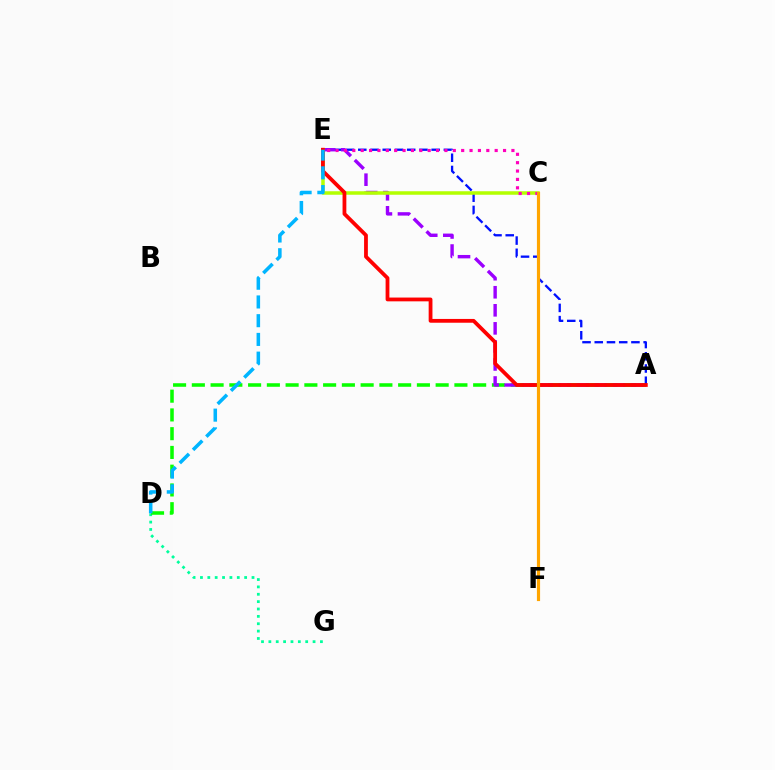{('D', 'G'): [{'color': '#00ff9d', 'line_style': 'dotted', 'thickness': 2.0}], ('A', 'D'): [{'color': '#08ff00', 'line_style': 'dashed', 'thickness': 2.55}], ('A', 'E'): [{'color': '#0010ff', 'line_style': 'dashed', 'thickness': 1.66}, {'color': '#9b00ff', 'line_style': 'dashed', 'thickness': 2.45}, {'color': '#ff0000', 'line_style': 'solid', 'thickness': 2.73}], ('C', 'E'): [{'color': '#b3ff00', 'line_style': 'solid', 'thickness': 2.53}, {'color': '#ff00bd', 'line_style': 'dotted', 'thickness': 2.28}], ('D', 'E'): [{'color': '#00b5ff', 'line_style': 'dashed', 'thickness': 2.54}], ('C', 'F'): [{'color': '#ffa500', 'line_style': 'solid', 'thickness': 2.28}]}